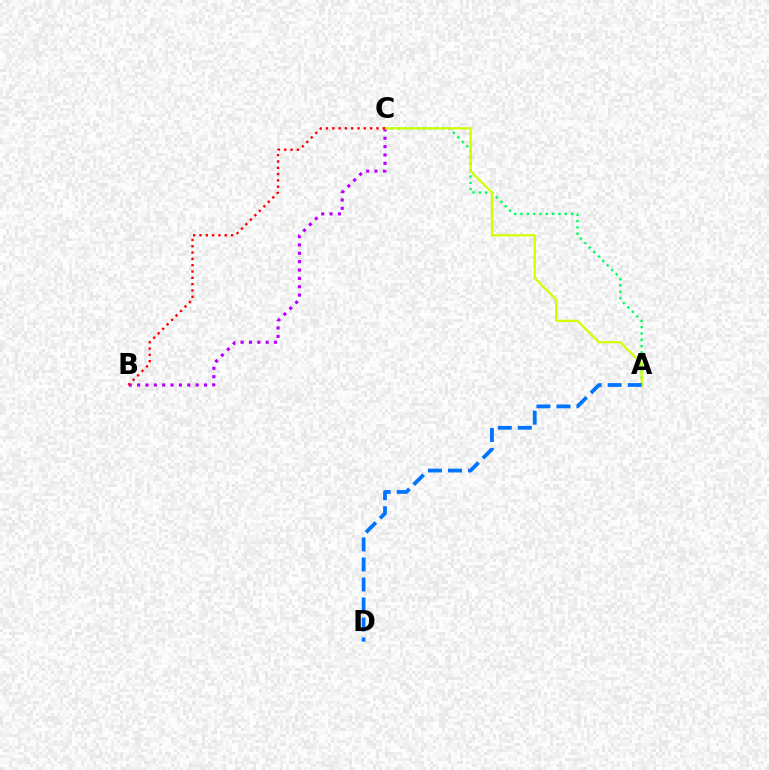{('A', 'C'): [{'color': '#00ff5c', 'line_style': 'dotted', 'thickness': 1.72}, {'color': '#d1ff00', 'line_style': 'solid', 'thickness': 1.6}], ('B', 'C'): [{'color': '#b900ff', 'line_style': 'dotted', 'thickness': 2.27}, {'color': '#ff0000', 'line_style': 'dotted', 'thickness': 1.72}], ('A', 'D'): [{'color': '#0074ff', 'line_style': 'dashed', 'thickness': 2.72}]}